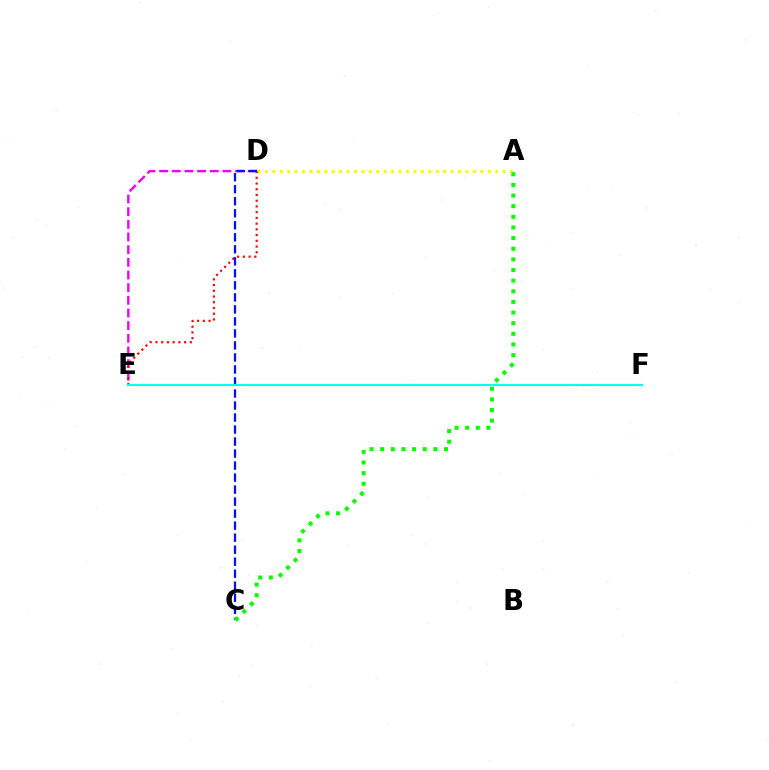{('A', 'D'): [{'color': '#fcf500', 'line_style': 'dotted', 'thickness': 2.02}], ('D', 'E'): [{'color': '#ee00ff', 'line_style': 'dashed', 'thickness': 1.72}, {'color': '#ff0000', 'line_style': 'dotted', 'thickness': 1.56}], ('C', 'D'): [{'color': '#0010ff', 'line_style': 'dashed', 'thickness': 1.63}], ('A', 'C'): [{'color': '#08ff00', 'line_style': 'dotted', 'thickness': 2.89}], ('E', 'F'): [{'color': '#00fff6', 'line_style': 'solid', 'thickness': 1.53}]}